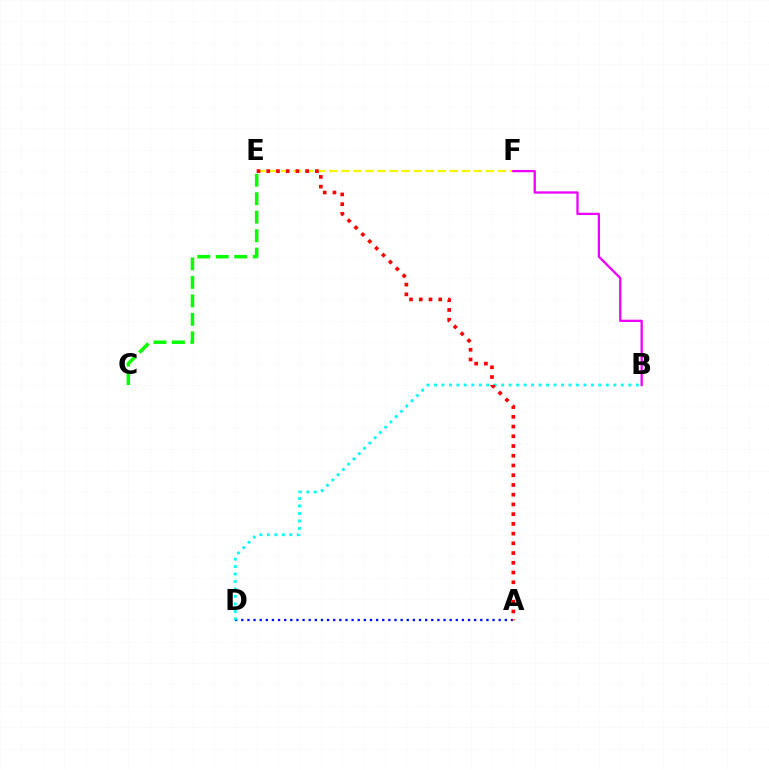{('E', 'F'): [{'color': '#fcf500', 'line_style': 'dashed', 'thickness': 1.64}], ('A', 'D'): [{'color': '#0010ff', 'line_style': 'dotted', 'thickness': 1.67}], ('B', 'F'): [{'color': '#ee00ff', 'line_style': 'solid', 'thickness': 1.65}], ('B', 'D'): [{'color': '#00fff6', 'line_style': 'dotted', 'thickness': 2.03}], ('C', 'E'): [{'color': '#08ff00', 'line_style': 'dashed', 'thickness': 2.51}], ('A', 'E'): [{'color': '#ff0000', 'line_style': 'dotted', 'thickness': 2.64}]}